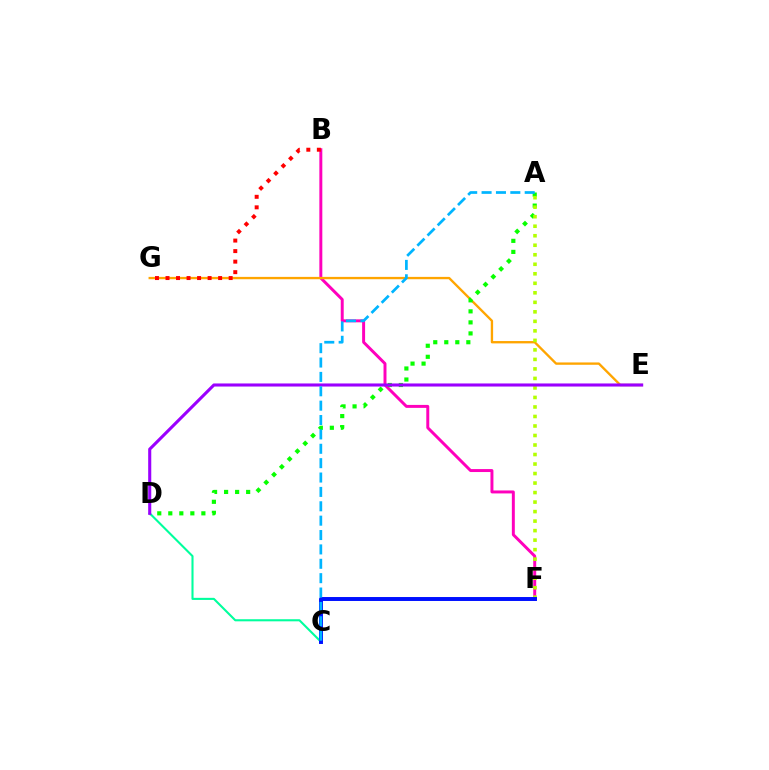{('B', 'F'): [{'color': '#ff00bd', 'line_style': 'solid', 'thickness': 2.13}], ('E', 'G'): [{'color': '#ffa500', 'line_style': 'solid', 'thickness': 1.68}], ('A', 'D'): [{'color': '#08ff00', 'line_style': 'dotted', 'thickness': 3.0}], ('C', 'D'): [{'color': '#00ff9d', 'line_style': 'solid', 'thickness': 1.51}], ('A', 'F'): [{'color': '#b3ff00', 'line_style': 'dotted', 'thickness': 2.58}], ('B', 'G'): [{'color': '#ff0000', 'line_style': 'dotted', 'thickness': 2.86}], ('D', 'E'): [{'color': '#9b00ff', 'line_style': 'solid', 'thickness': 2.22}], ('C', 'F'): [{'color': '#0010ff', 'line_style': 'solid', 'thickness': 2.84}], ('A', 'C'): [{'color': '#00b5ff', 'line_style': 'dashed', 'thickness': 1.95}]}